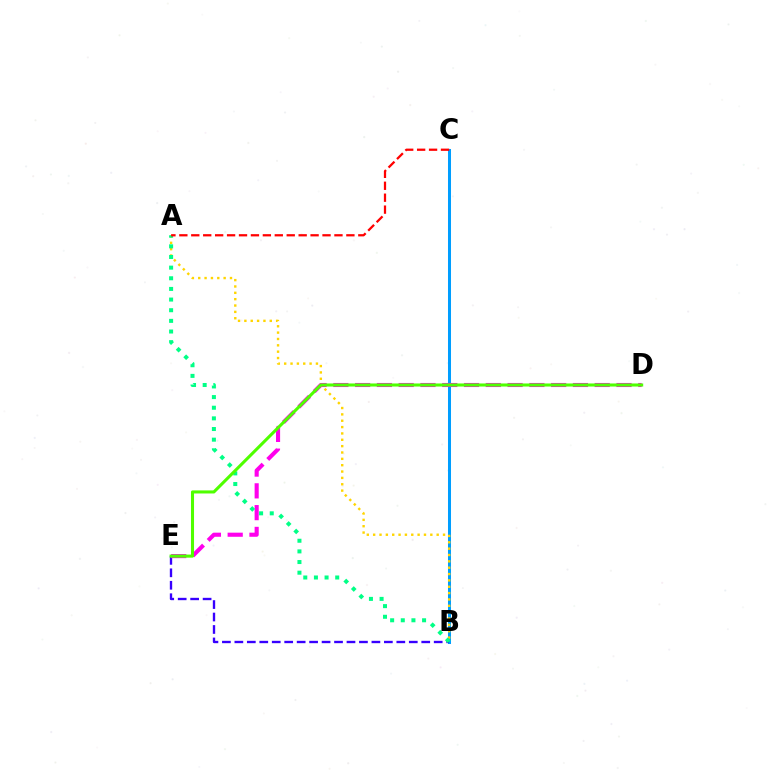{('B', 'C'): [{'color': '#009eff', 'line_style': 'solid', 'thickness': 2.17}], ('B', 'E'): [{'color': '#3700ff', 'line_style': 'dashed', 'thickness': 1.69}], ('D', 'E'): [{'color': '#ff00ed', 'line_style': 'dashed', 'thickness': 2.96}, {'color': '#4fff00', 'line_style': 'solid', 'thickness': 2.21}], ('A', 'B'): [{'color': '#ffd500', 'line_style': 'dotted', 'thickness': 1.73}, {'color': '#00ff86', 'line_style': 'dotted', 'thickness': 2.89}], ('A', 'C'): [{'color': '#ff0000', 'line_style': 'dashed', 'thickness': 1.62}]}